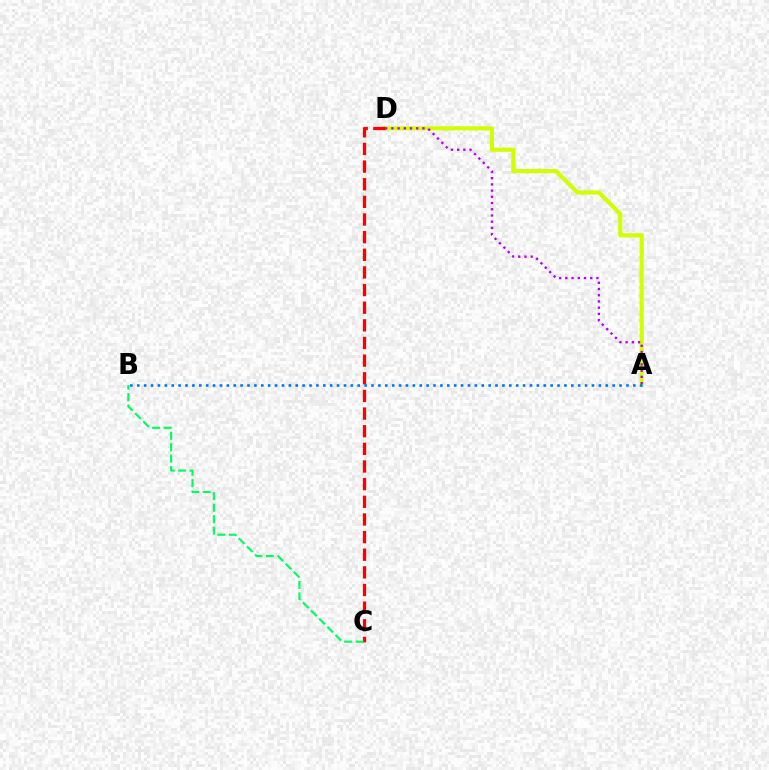{('A', 'D'): [{'color': '#d1ff00', 'line_style': 'solid', 'thickness': 2.97}, {'color': '#b900ff', 'line_style': 'dotted', 'thickness': 1.69}], ('C', 'D'): [{'color': '#ff0000', 'line_style': 'dashed', 'thickness': 2.4}], ('B', 'C'): [{'color': '#00ff5c', 'line_style': 'dashed', 'thickness': 1.56}], ('A', 'B'): [{'color': '#0074ff', 'line_style': 'dotted', 'thickness': 1.87}]}